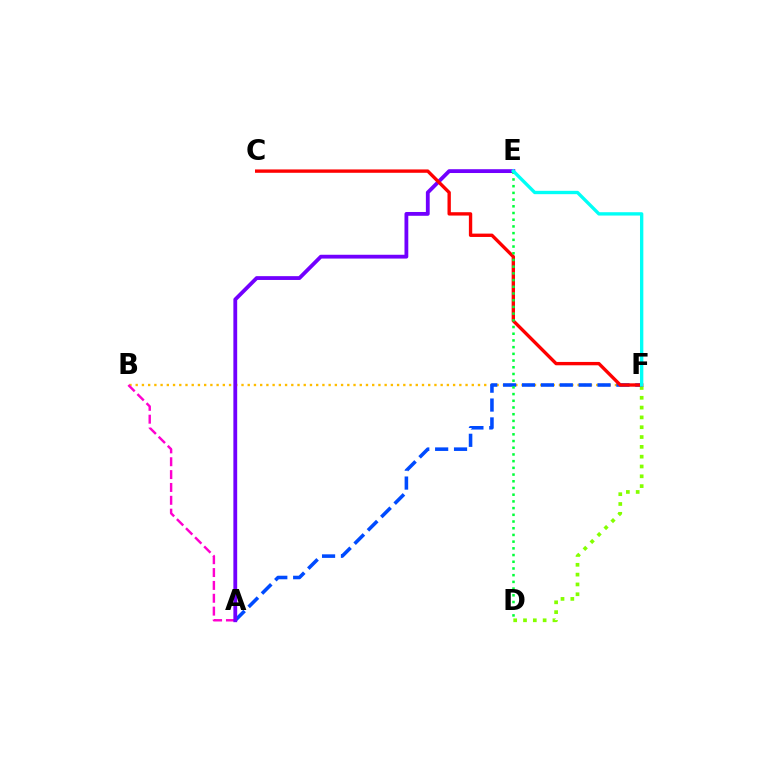{('D', 'F'): [{'color': '#84ff00', 'line_style': 'dotted', 'thickness': 2.67}], ('B', 'F'): [{'color': '#ffbd00', 'line_style': 'dotted', 'thickness': 1.69}], ('A', 'B'): [{'color': '#ff00cf', 'line_style': 'dashed', 'thickness': 1.75}], ('A', 'F'): [{'color': '#004bff', 'line_style': 'dashed', 'thickness': 2.56}], ('A', 'E'): [{'color': '#7200ff', 'line_style': 'solid', 'thickness': 2.74}], ('C', 'F'): [{'color': '#ff0000', 'line_style': 'solid', 'thickness': 2.41}], ('D', 'E'): [{'color': '#00ff39', 'line_style': 'dotted', 'thickness': 1.82}], ('E', 'F'): [{'color': '#00fff6', 'line_style': 'solid', 'thickness': 2.41}]}